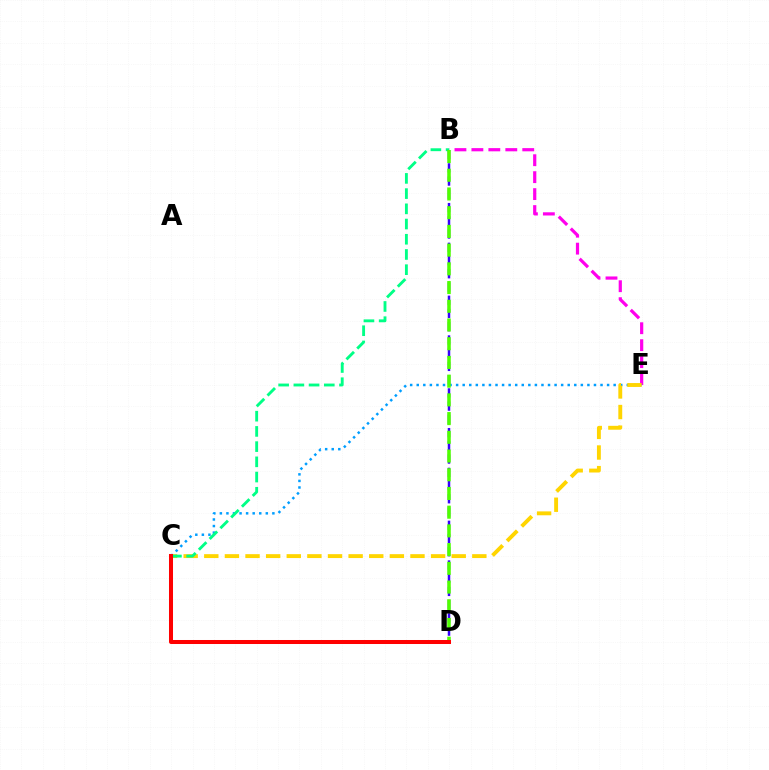{('B', 'E'): [{'color': '#ff00ed', 'line_style': 'dashed', 'thickness': 2.3}], ('C', 'E'): [{'color': '#009eff', 'line_style': 'dotted', 'thickness': 1.78}, {'color': '#ffd500', 'line_style': 'dashed', 'thickness': 2.8}], ('B', 'C'): [{'color': '#00ff86', 'line_style': 'dashed', 'thickness': 2.07}], ('B', 'D'): [{'color': '#3700ff', 'line_style': 'dashed', 'thickness': 1.8}, {'color': '#4fff00', 'line_style': 'dashed', 'thickness': 2.54}], ('C', 'D'): [{'color': '#ff0000', 'line_style': 'solid', 'thickness': 2.89}]}